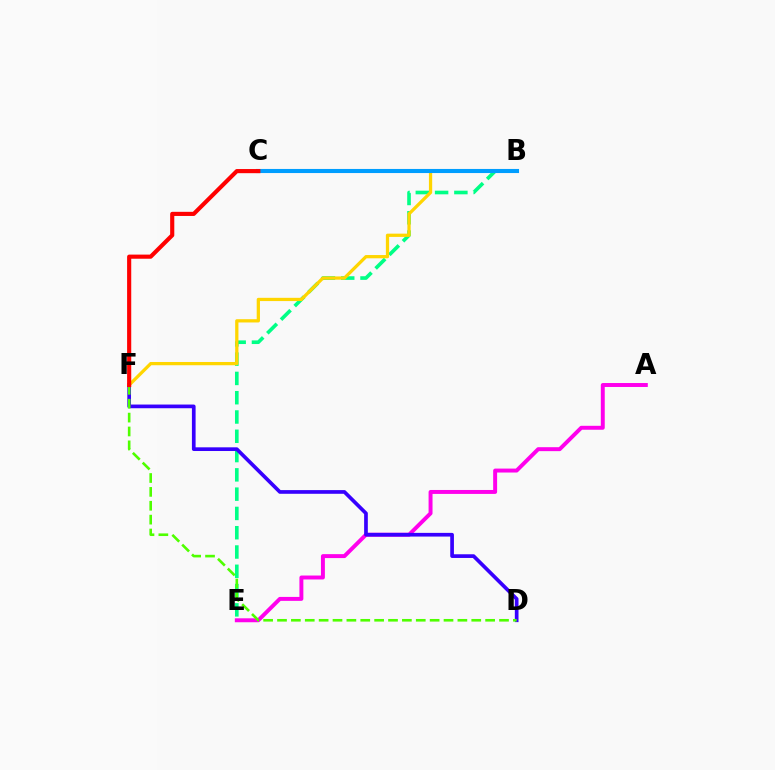{('A', 'E'): [{'color': '#ff00ed', 'line_style': 'solid', 'thickness': 2.84}], ('B', 'E'): [{'color': '#00ff86', 'line_style': 'dashed', 'thickness': 2.62}], ('D', 'F'): [{'color': '#3700ff', 'line_style': 'solid', 'thickness': 2.65}, {'color': '#4fff00', 'line_style': 'dashed', 'thickness': 1.88}], ('B', 'F'): [{'color': '#ffd500', 'line_style': 'solid', 'thickness': 2.35}], ('B', 'C'): [{'color': '#009eff', 'line_style': 'solid', 'thickness': 2.95}], ('C', 'F'): [{'color': '#ff0000', 'line_style': 'solid', 'thickness': 2.98}]}